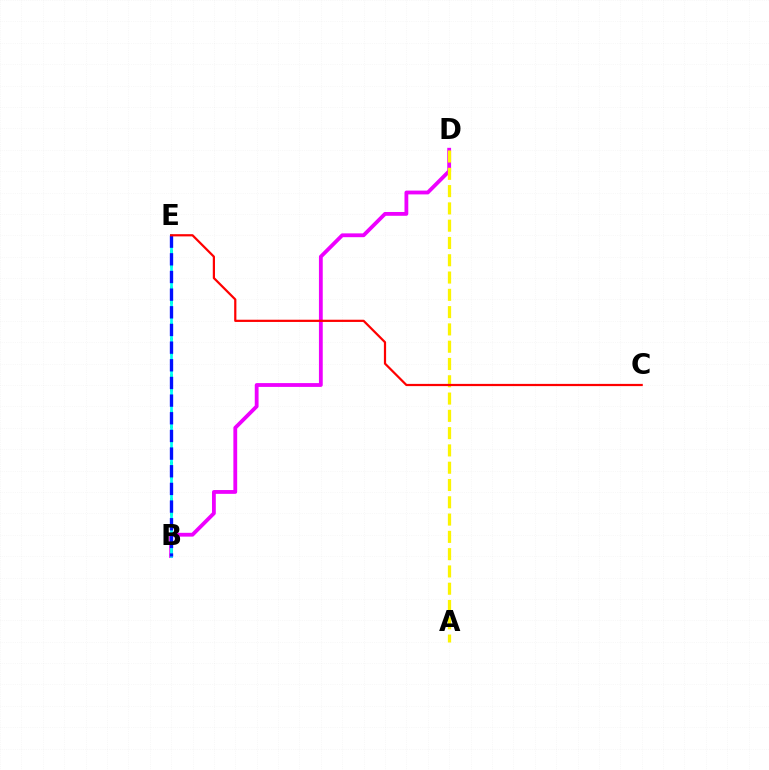{('B', 'D'): [{'color': '#ee00ff', 'line_style': 'solid', 'thickness': 2.74}], ('B', 'E'): [{'color': '#08ff00', 'line_style': 'dotted', 'thickness': 1.98}, {'color': '#00fff6', 'line_style': 'solid', 'thickness': 1.97}, {'color': '#0010ff', 'line_style': 'dashed', 'thickness': 2.4}], ('A', 'D'): [{'color': '#fcf500', 'line_style': 'dashed', 'thickness': 2.35}], ('C', 'E'): [{'color': '#ff0000', 'line_style': 'solid', 'thickness': 1.6}]}